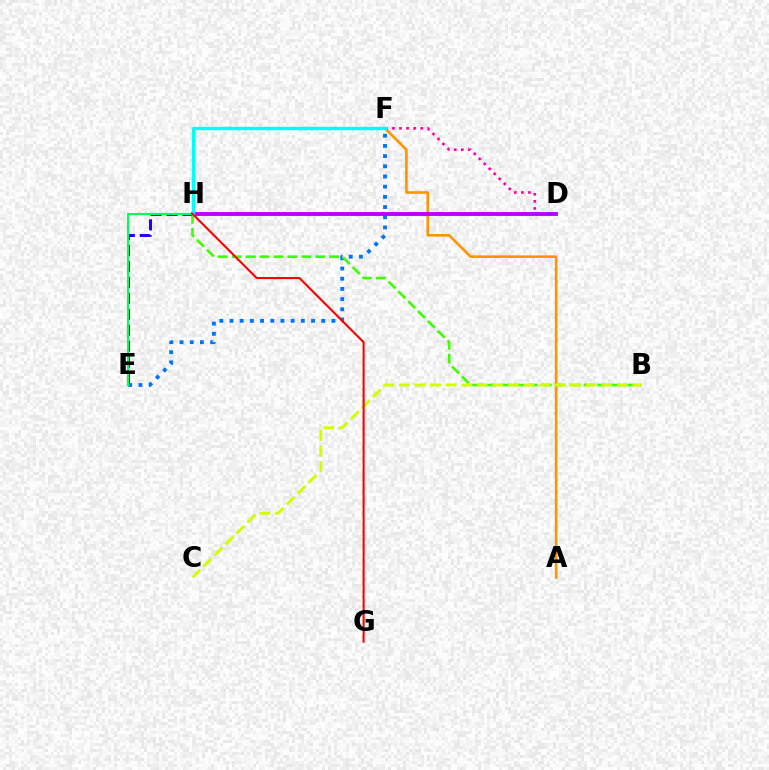{('D', 'F'): [{'color': '#ff00ac', 'line_style': 'dotted', 'thickness': 1.92}], ('A', 'F'): [{'color': '#ff9400', 'line_style': 'solid', 'thickness': 1.87}], ('E', 'F'): [{'color': '#0074ff', 'line_style': 'dotted', 'thickness': 2.77}], ('E', 'H'): [{'color': '#2500ff', 'line_style': 'dashed', 'thickness': 2.16}, {'color': '#00ff5c', 'line_style': 'solid', 'thickness': 1.53}], ('B', 'H'): [{'color': '#3dff00', 'line_style': 'dashed', 'thickness': 1.89}], ('D', 'H'): [{'color': '#b900ff', 'line_style': 'solid', 'thickness': 2.78}], ('B', 'C'): [{'color': '#d1ff00', 'line_style': 'dashed', 'thickness': 2.11}], ('F', 'H'): [{'color': '#00fff6', 'line_style': 'solid', 'thickness': 2.43}], ('G', 'H'): [{'color': '#ff0000', 'line_style': 'solid', 'thickness': 1.5}]}